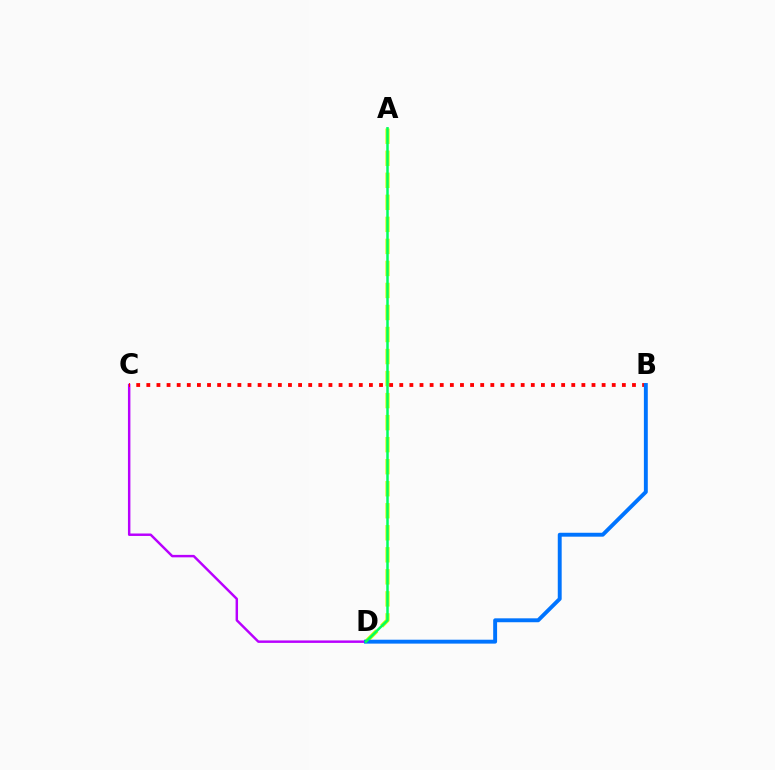{('C', 'D'): [{'color': '#b900ff', 'line_style': 'solid', 'thickness': 1.77}], ('A', 'D'): [{'color': '#d1ff00', 'line_style': 'dashed', 'thickness': 2.99}, {'color': '#00ff5c', 'line_style': 'solid', 'thickness': 1.8}], ('B', 'C'): [{'color': '#ff0000', 'line_style': 'dotted', 'thickness': 2.75}], ('B', 'D'): [{'color': '#0074ff', 'line_style': 'solid', 'thickness': 2.81}]}